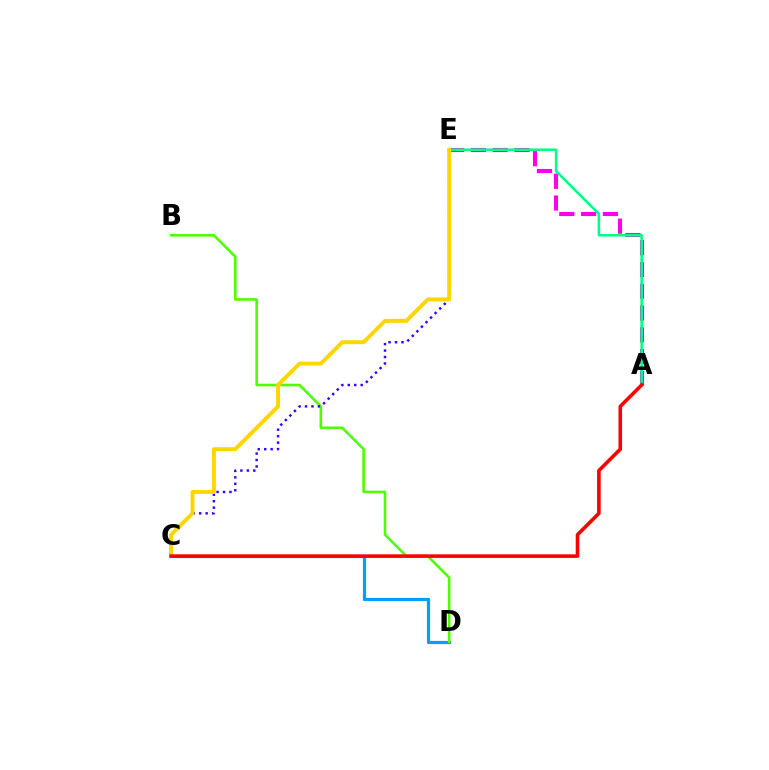{('A', 'E'): [{'color': '#ff00ed', 'line_style': 'dashed', 'thickness': 2.96}, {'color': '#00ff86', 'line_style': 'solid', 'thickness': 1.84}], ('C', 'D'): [{'color': '#009eff', 'line_style': 'solid', 'thickness': 2.3}], ('B', 'D'): [{'color': '#4fff00', 'line_style': 'solid', 'thickness': 1.86}], ('C', 'E'): [{'color': '#3700ff', 'line_style': 'dotted', 'thickness': 1.75}, {'color': '#ffd500', 'line_style': 'solid', 'thickness': 2.83}], ('A', 'C'): [{'color': '#ff0000', 'line_style': 'solid', 'thickness': 2.58}]}